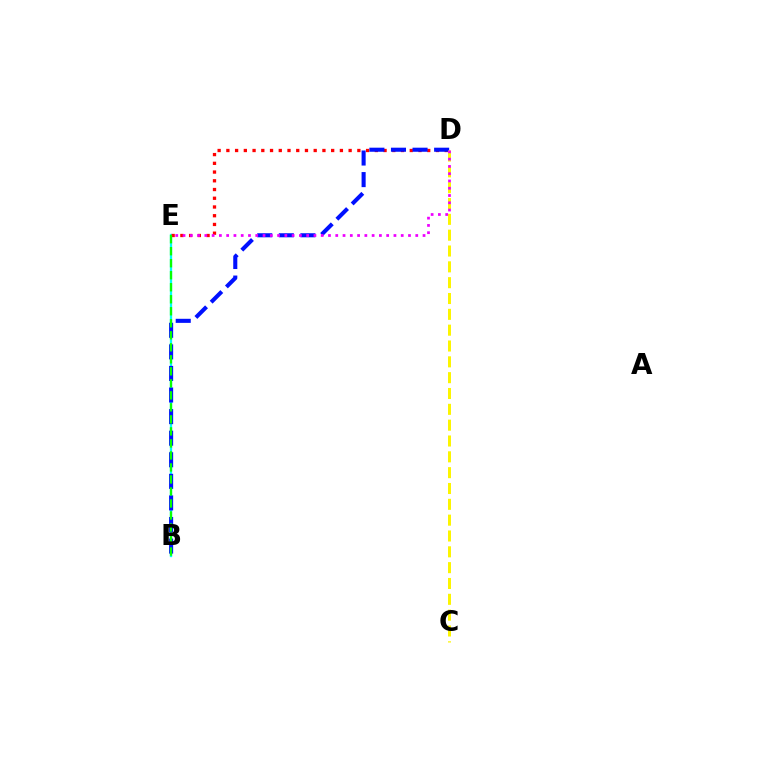{('B', 'E'): [{'color': '#00fff6', 'line_style': 'solid', 'thickness': 1.65}, {'color': '#08ff00', 'line_style': 'dashed', 'thickness': 1.63}], ('D', 'E'): [{'color': '#ff0000', 'line_style': 'dotted', 'thickness': 2.37}, {'color': '#ee00ff', 'line_style': 'dotted', 'thickness': 1.98}], ('B', 'D'): [{'color': '#0010ff', 'line_style': 'dashed', 'thickness': 2.93}], ('C', 'D'): [{'color': '#fcf500', 'line_style': 'dashed', 'thickness': 2.15}]}